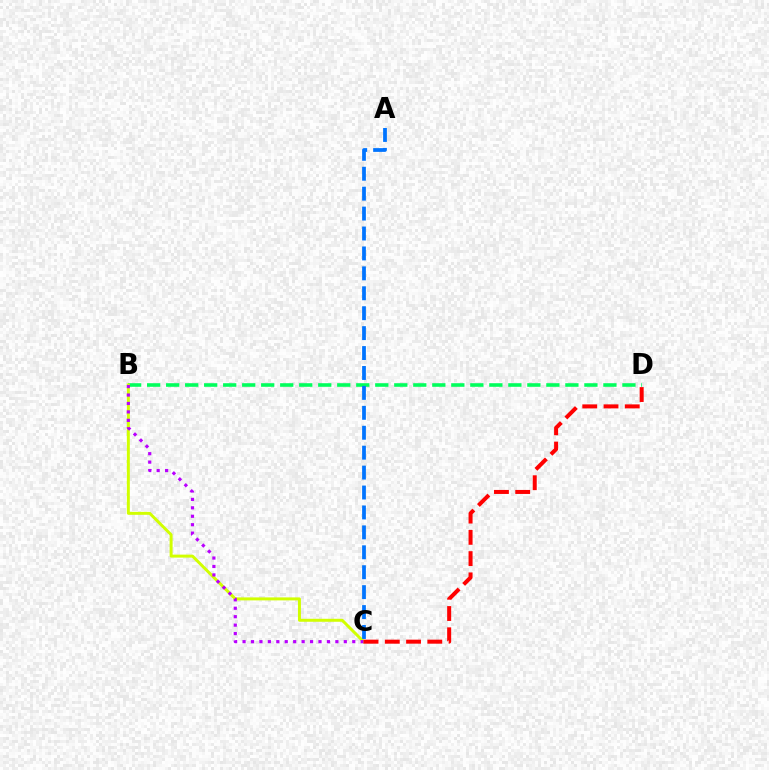{('B', 'D'): [{'color': '#00ff5c', 'line_style': 'dashed', 'thickness': 2.58}], ('B', 'C'): [{'color': '#d1ff00', 'line_style': 'solid', 'thickness': 2.14}, {'color': '#b900ff', 'line_style': 'dotted', 'thickness': 2.29}], ('C', 'D'): [{'color': '#ff0000', 'line_style': 'dashed', 'thickness': 2.89}], ('A', 'C'): [{'color': '#0074ff', 'line_style': 'dashed', 'thickness': 2.71}]}